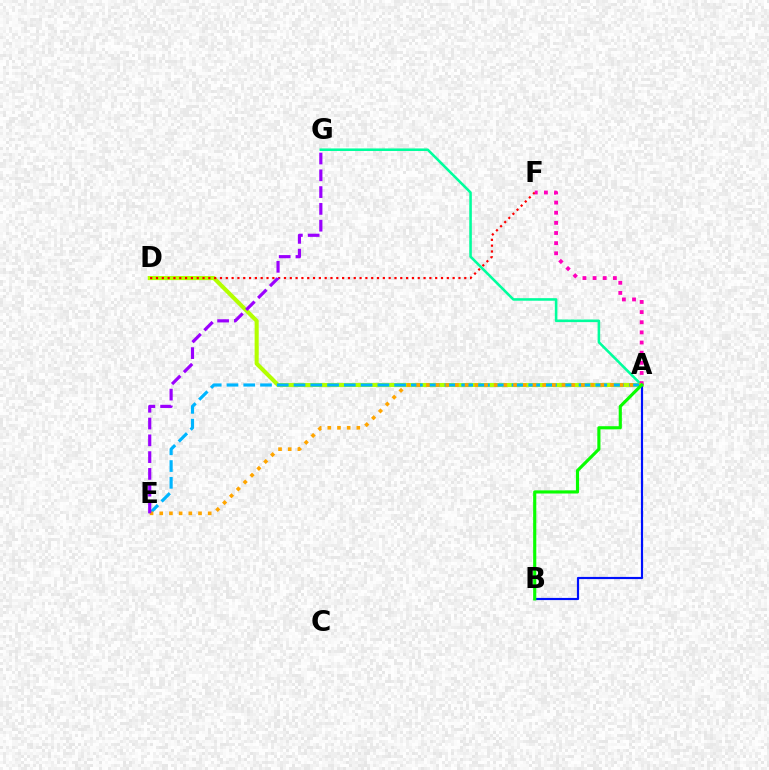{('A', 'G'): [{'color': '#00ff9d', 'line_style': 'solid', 'thickness': 1.85}], ('A', 'D'): [{'color': '#b3ff00', 'line_style': 'solid', 'thickness': 2.95}], ('A', 'B'): [{'color': '#0010ff', 'line_style': 'solid', 'thickness': 1.56}, {'color': '#08ff00', 'line_style': 'solid', 'thickness': 2.26}], ('D', 'F'): [{'color': '#ff0000', 'line_style': 'dotted', 'thickness': 1.58}], ('A', 'E'): [{'color': '#00b5ff', 'line_style': 'dashed', 'thickness': 2.28}, {'color': '#ffa500', 'line_style': 'dotted', 'thickness': 2.63}], ('A', 'F'): [{'color': '#ff00bd', 'line_style': 'dotted', 'thickness': 2.76}], ('E', 'G'): [{'color': '#9b00ff', 'line_style': 'dashed', 'thickness': 2.28}]}